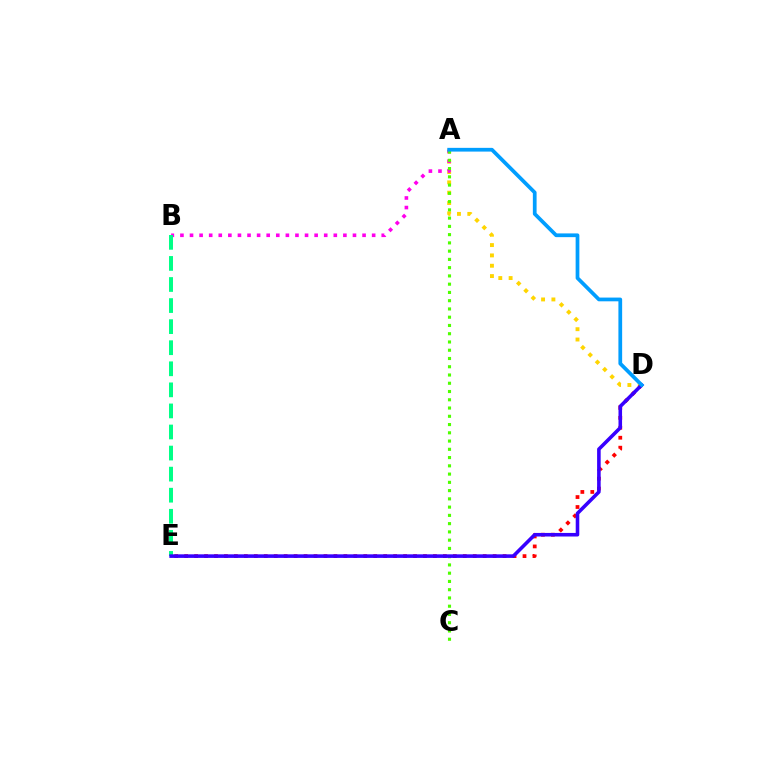{('A', 'D'): [{'color': '#ffd500', 'line_style': 'dotted', 'thickness': 2.81}, {'color': '#009eff', 'line_style': 'solid', 'thickness': 2.69}], ('D', 'E'): [{'color': '#ff0000', 'line_style': 'dotted', 'thickness': 2.7}, {'color': '#3700ff', 'line_style': 'solid', 'thickness': 2.57}], ('A', 'B'): [{'color': '#ff00ed', 'line_style': 'dotted', 'thickness': 2.6}], ('B', 'E'): [{'color': '#00ff86', 'line_style': 'dashed', 'thickness': 2.86}], ('A', 'C'): [{'color': '#4fff00', 'line_style': 'dotted', 'thickness': 2.24}]}